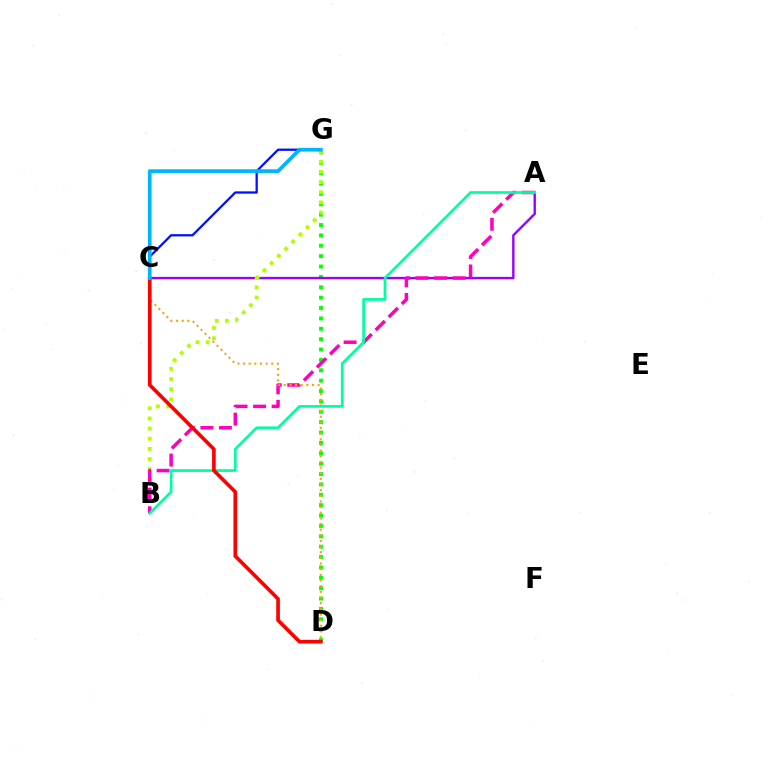{('D', 'G'): [{'color': '#08ff00', 'line_style': 'dotted', 'thickness': 2.82}], ('A', 'C'): [{'color': '#9b00ff', 'line_style': 'solid', 'thickness': 1.73}], ('B', 'G'): [{'color': '#b3ff00', 'line_style': 'dotted', 'thickness': 2.76}], ('C', 'G'): [{'color': '#0010ff', 'line_style': 'solid', 'thickness': 1.63}, {'color': '#00b5ff', 'line_style': 'solid', 'thickness': 2.66}], ('A', 'B'): [{'color': '#ff00bd', 'line_style': 'dashed', 'thickness': 2.52}, {'color': '#00ff9d', 'line_style': 'solid', 'thickness': 1.96}], ('C', 'D'): [{'color': '#ffa500', 'line_style': 'dotted', 'thickness': 1.53}, {'color': '#ff0000', 'line_style': 'solid', 'thickness': 2.63}]}